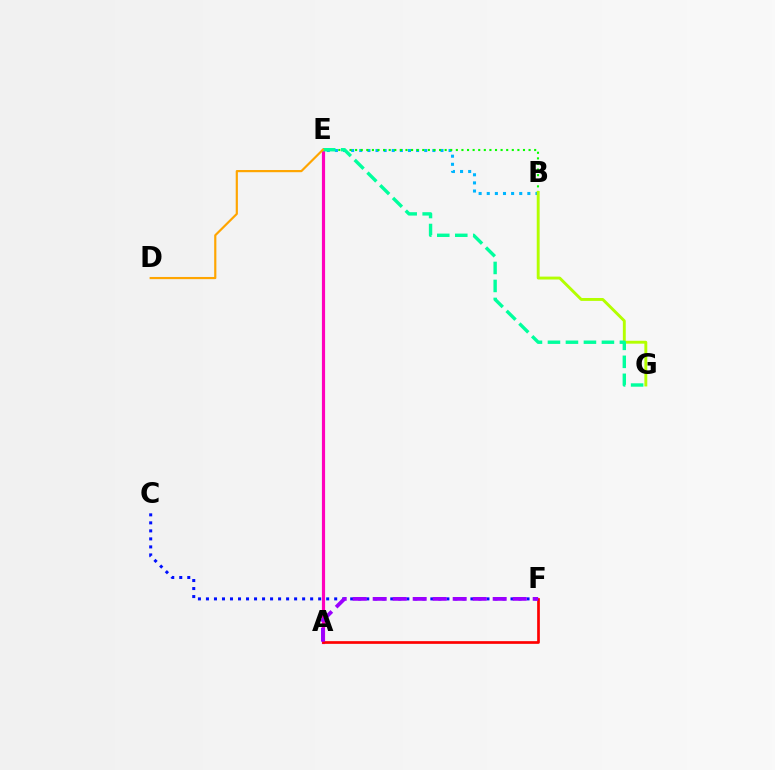{('B', 'E'): [{'color': '#00b5ff', 'line_style': 'dotted', 'thickness': 2.21}, {'color': '#08ff00', 'line_style': 'dotted', 'thickness': 1.52}], ('C', 'F'): [{'color': '#0010ff', 'line_style': 'dotted', 'thickness': 2.18}], ('B', 'G'): [{'color': '#b3ff00', 'line_style': 'solid', 'thickness': 2.09}], ('A', 'E'): [{'color': '#ff00bd', 'line_style': 'solid', 'thickness': 2.28}], ('E', 'G'): [{'color': '#00ff9d', 'line_style': 'dashed', 'thickness': 2.44}], ('A', 'F'): [{'color': '#ff0000', 'line_style': 'solid', 'thickness': 1.94}, {'color': '#9b00ff', 'line_style': 'dashed', 'thickness': 2.72}], ('D', 'E'): [{'color': '#ffa500', 'line_style': 'solid', 'thickness': 1.57}]}